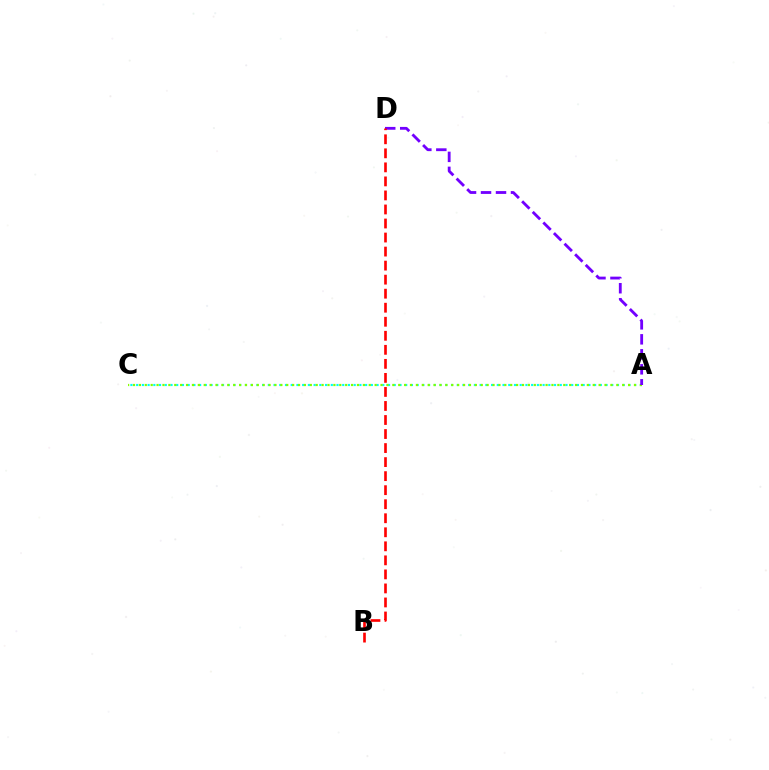{('A', 'C'): [{'color': '#00fff6', 'line_style': 'dotted', 'thickness': 1.56}, {'color': '#84ff00', 'line_style': 'dotted', 'thickness': 1.6}], ('A', 'D'): [{'color': '#7200ff', 'line_style': 'dashed', 'thickness': 2.04}], ('B', 'D'): [{'color': '#ff0000', 'line_style': 'dashed', 'thickness': 1.91}]}